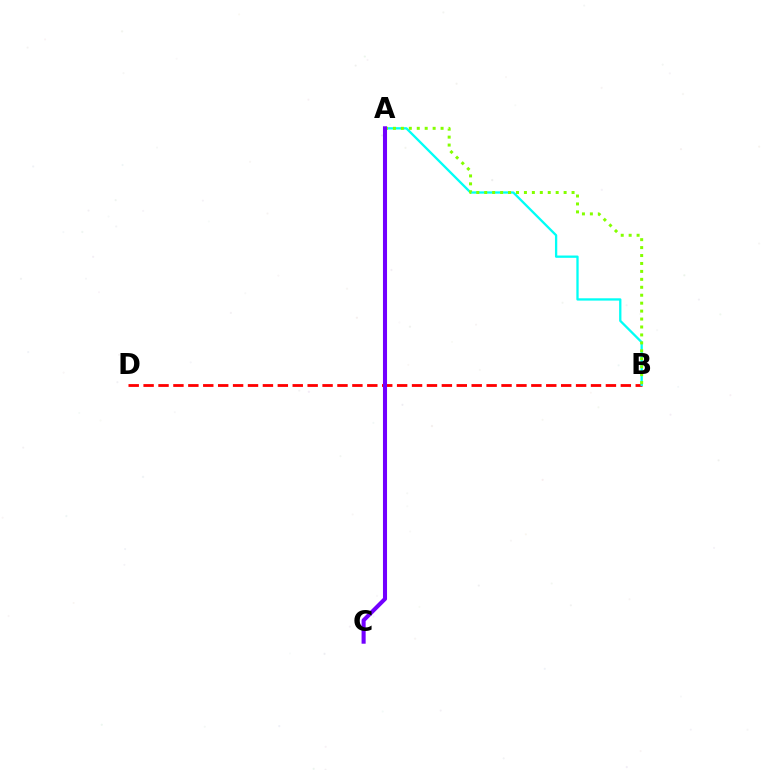{('B', 'D'): [{'color': '#ff0000', 'line_style': 'dashed', 'thickness': 2.03}], ('A', 'B'): [{'color': '#00fff6', 'line_style': 'solid', 'thickness': 1.66}, {'color': '#84ff00', 'line_style': 'dotted', 'thickness': 2.16}], ('A', 'C'): [{'color': '#7200ff', 'line_style': 'solid', 'thickness': 2.93}]}